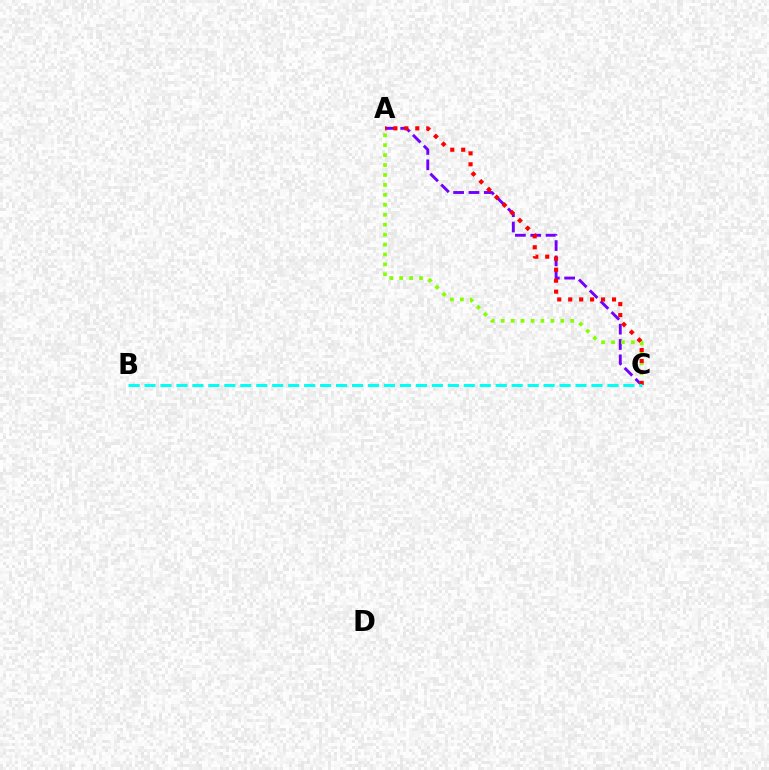{('A', 'C'): [{'color': '#7200ff', 'line_style': 'dashed', 'thickness': 2.08}, {'color': '#84ff00', 'line_style': 'dotted', 'thickness': 2.7}, {'color': '#ff0000', 'line_style': 'dotted', 'thickness': 2.98}], ('B', 'C'): [{'color': '#00fff6', 'line_style': 'dashed', 'thickness': 2.17}]}